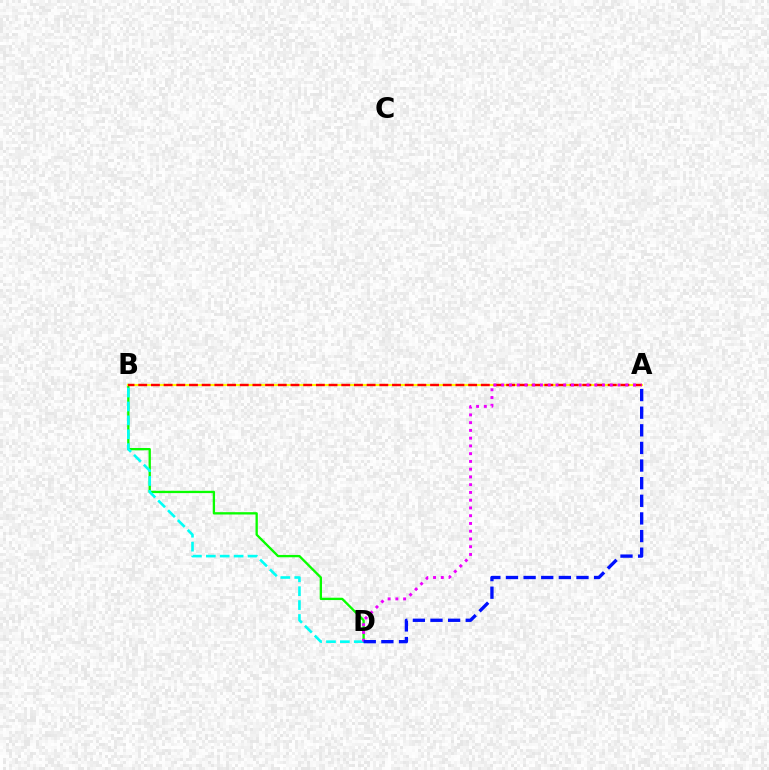{('B', 'D'): [{'color': '#08ff00', 'line_style': 'solid', 'thickness': 1.67}, {'color': '#00fff6', 'line_style': 'dashed', 'thickness': 1.89}], ('A', 'B'): [{'color': '#fcf500', 'line_style': 'solid', 'thickness': 1.55}, {'color': '#ff0000', 'line_style': 'dashed', 'thickness': 1.72}], ('A', 'D'): [{'color': '#ee00ff', 'line_style': 'dotted', 'thickness': 2.11}, {'color': '#0010ff', 'line_style': 'dashed', 'thickness': 2.39}]}